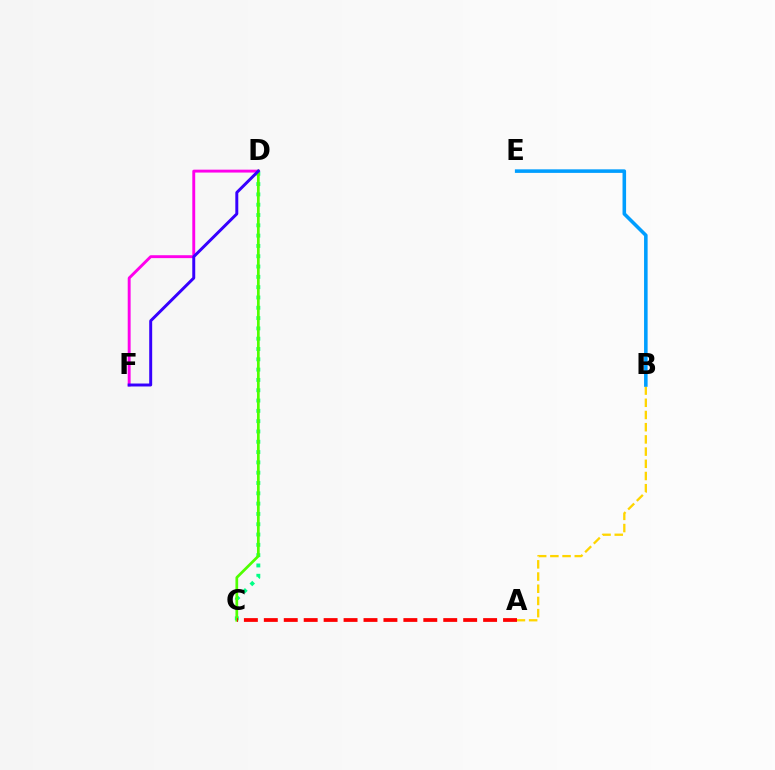{('D', 'F'): [{'color': '#ff00ed', 'line_style': 'solid', 'thickness': 2.09}, {'color': '#3700ff', 'line_style': 'solid', 'thickness': 2.13}], ('A', 'B'): [{'color': '#ffd500', 'line_style': 'dashed', 'thickness': 1.66}], ('C', 'D'): [{'color': '#00ff86', 'line_style': 'dotted', 'thickness': 2.8}, {'color': '#4fff00', 'line_style': 'solid', 'thickness': 1.96}], ('A', 'C'): [{'color': '#ff0000', 'line_style': 'dashed', 'thickness': 2.71}], ('B', 'E'): [{'color': '#009eff', 'line_style': 'solid', 'thickness': 2.56}]}